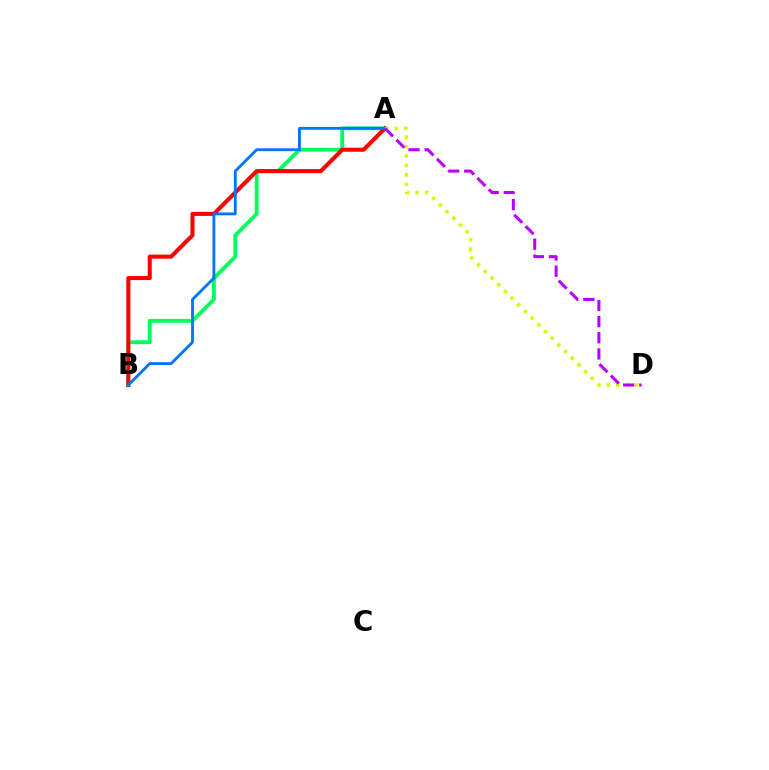{('A', 'B'): [{'color': '#00ff5c', 'line_style': 'solid', 'thickness': 2.78}, {'color': '#ff0000', 'line_style': 'solid', 'thickness': 2.92}, {'color': '#0074ff', 'line_style': 'solid', 'thickness': 2.04}], ('A', 'D'): [{'color': '#d1ff00', 'line_style': 'dotted', 'thickness': 2.57}, {'color': '#b900ff', 'line_style': 'dashed', 'thickness': 2.19}]}